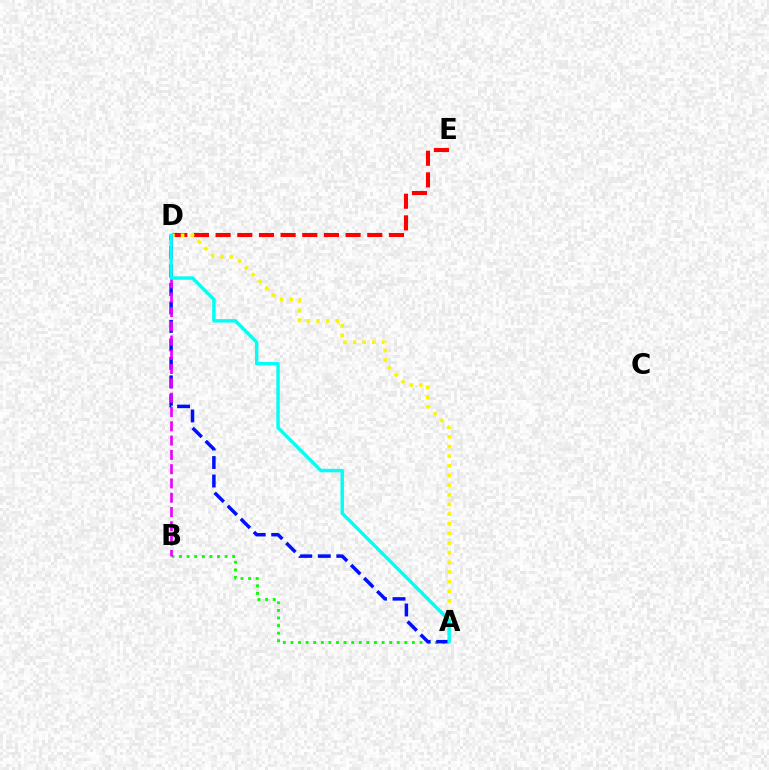{('A', 'B'): [{'color': '#08ff00', 'line_style': 'dotted', 'thickness': 2.06}], ('D', 'E'): [{'color': '#ff0000', 'line_style': 'dashed', 'thickness': 2.94}], ('A', 'D'): [{'color': '#fcf500', 'line_style': 'dotted', 'thickness': 2.62}, {'color': '#0010ff', 'line_style': 'dashed', 'thickness': 2.51}, {'color': '#00fff6', 'line_style': 'solid', 'thickness': 2.47}], ('B', 'D'): [{'color': '#ee00ff', 'line_style': 'dashed', 'thickness': 1.94}]}